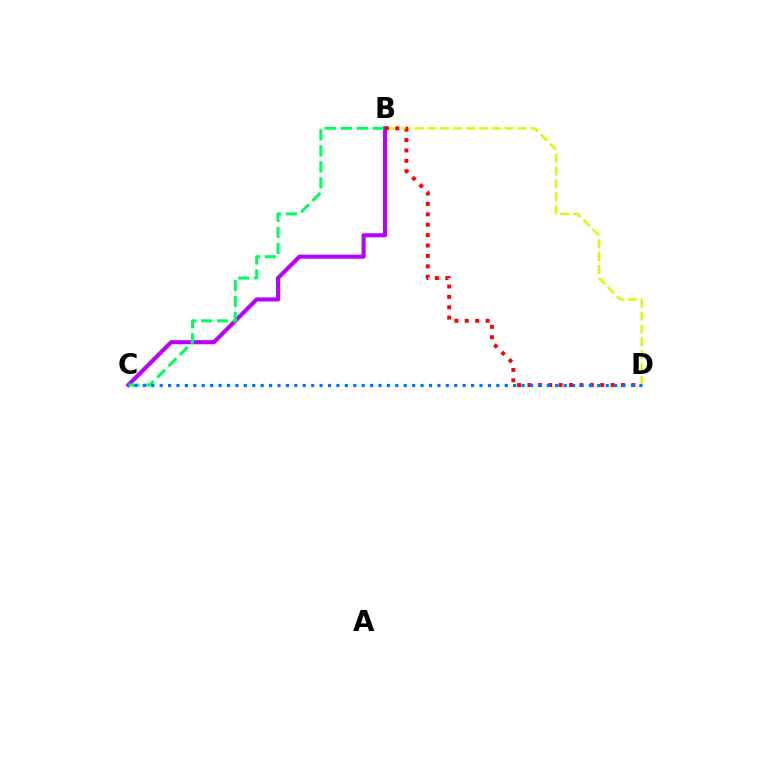{('B', 'D'): [{'color': '#d1ff00', 'line_style': 'dashed', 'thickness': 1.75}, {'color': '#ff0000', 'line_style': 'dotted', 'thickness': 2.82}], ('B', 'C'): [{'color': '#b900ff', 'line_style': 'solid', 'thickness': 2.95}, {'color': '#00ff5c', 'line_style': 'dashed', 'thickness': 2.17}], ('C', 'D'): [{'color': '#0074ff', 'line_style': 'dotted', 'thickness': 2.29}]}